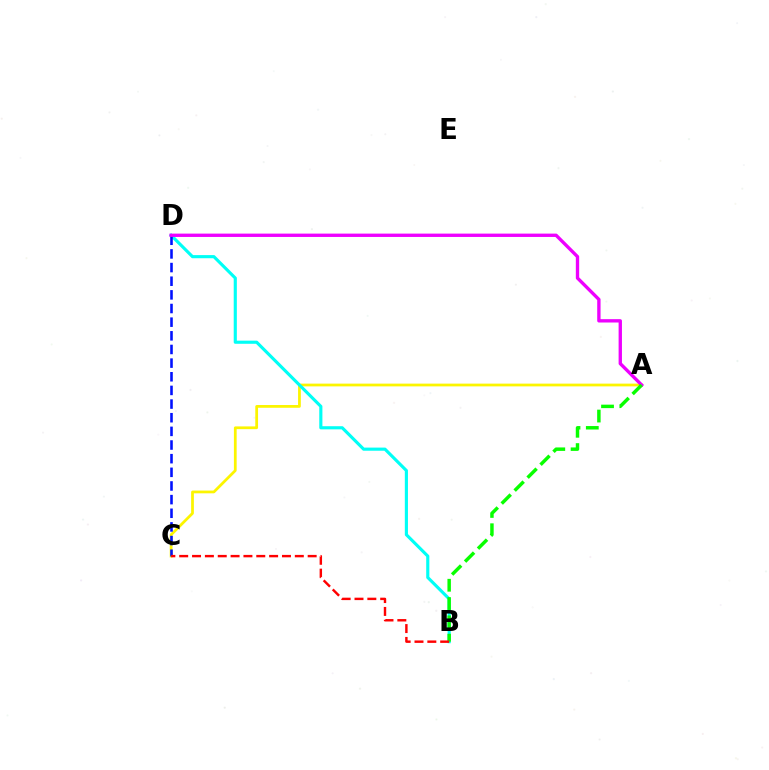{('A', 'C'): [{'color': '#fcf500', 'line_style': 'solid', 'thickness': 1.98}], ('B', 'D'): [{'color': '#00fff6', 'line_style': 'solid', 'thickness': 2.26}], ('C', 'D'): [{'color': '#0010ff', 'line_style': 'dashed', 'thickness': 1.85}], ('A', 'D'): [{'color': '#ee00ff', 'line_style': 'solid', 'thickness': 2.41}], ('A', 'B'): [{'color': '#08ff00', 'line_style': 'dashed', 'thickness': 2.49}], ('B', 'C'): [{'color': '#ff0000', 'line_style': 'dashed', 'thickness': 1.75}]}